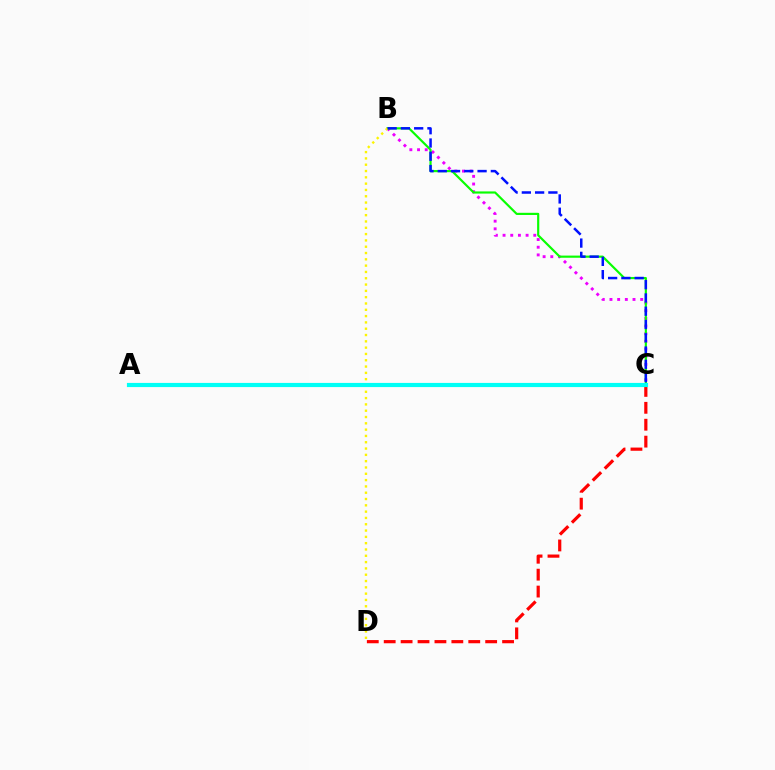{('C', 'D'): [{'color': '#ff0000', 'line_style': 'dashed', 'thickness': 2.3}], ('B', 'C'): [{'color': '#ee00ff', 'line_style': 'dotted', 'thickness': 2.09}, {'color': '#08ff00', 'line_style': 'solid', 'thickness': 1.56}, {'color': '#0010ff', 'line_style': 'dashed', 'thickness': 1.8}], ('B', 'D'): [{'color': '#fcf500', 'line_style': 'dotted', 'thickness': 1.71}], ('A', 'C'): [{'color': '#00fff6', 'line_style': 'solid', 'thickness': 3.0}]}